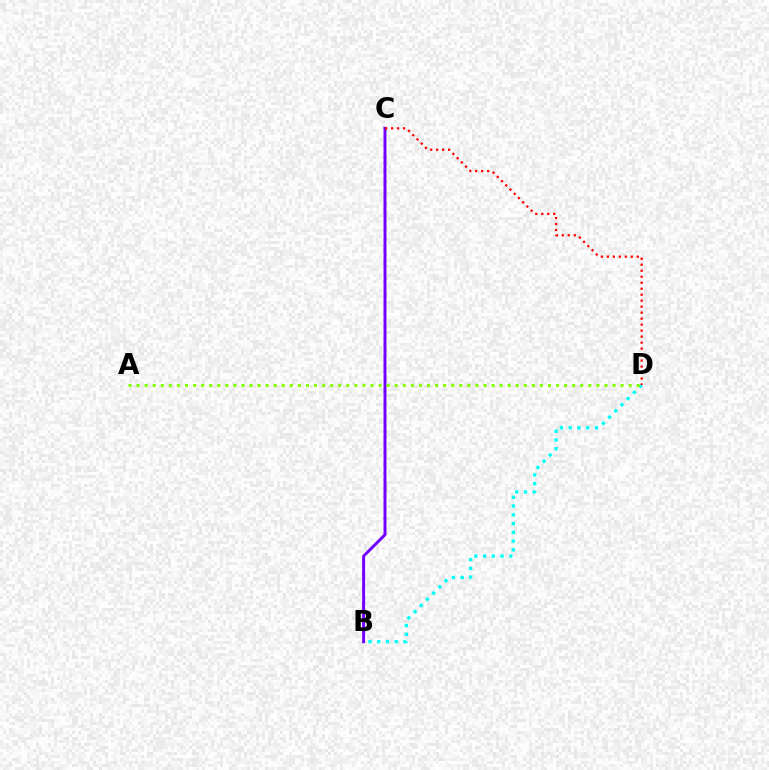{('B', 'C'): [{'color': '#7200ff', 'line_style': 'solid', 'thickness': 2.14}], ('B', 'D'): [{'color': '#00fff6', 'line_style': 'dotted', 'thickness': 2.38}], ('A', 'D'): [{'color': '#84ff00', 'line_style': 'dotted', 'thickness': 2.19}], ('C', 'D'): [{'color': '#ff0000', 'line_style': 'dotted', 'thickness': 1.63}]}